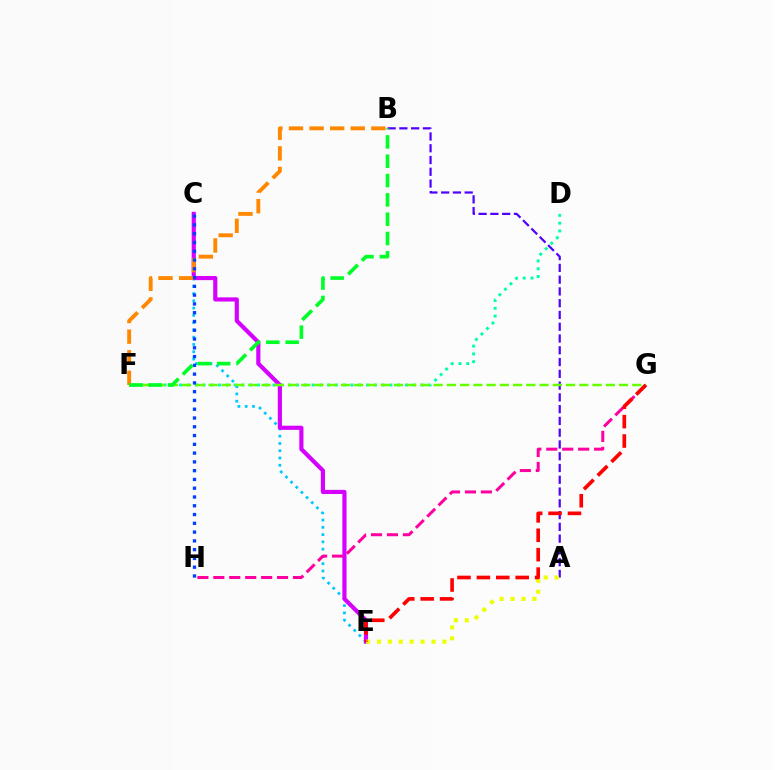{('D', 'F'): [{'color': '#00ffaf', 'line_style': 'dotted', 'thickness': 2.12}], ('A', 'B'): [{'color': '#4f00ff', 'line_style': 'dashed', 'thickness': 1.6}], ('C', 'E'): [{'color': '#00c7ff', 'line_style': 'dotted', 'thickness': 1.98}, {'color': '#d600ff', 'line_style': 'solid', 'thickness': 2.99}], ('A', 'E'): [{'color': '#eeff00', 'line_style': 'dotted', 'thickness': 2.97}], ('F', 'G'): [{'color': '#66ff00', 'line_style': 'dashed', 'thickness': 1.8}], ('G', 'H'): [{'color': '#ff00a0', 'line_style': 'dashed', 'thickness': 2.17}], ('B', 'F'): [{'color': '#ff8800', 'line_style': 'dashed', 'thickness': 2.8}, {'color': '#00ff27', 'line_style': 'dashed', 'thickness': 2.62}], ('C', 'H'): [{'color': '#003fff', 'line_style': 'dotted', 'thickness': 2.38}], ('E', 'G'): [{'color': '#ff0000', 'line_style': 'dashed', 'thickness': 2.64}]}